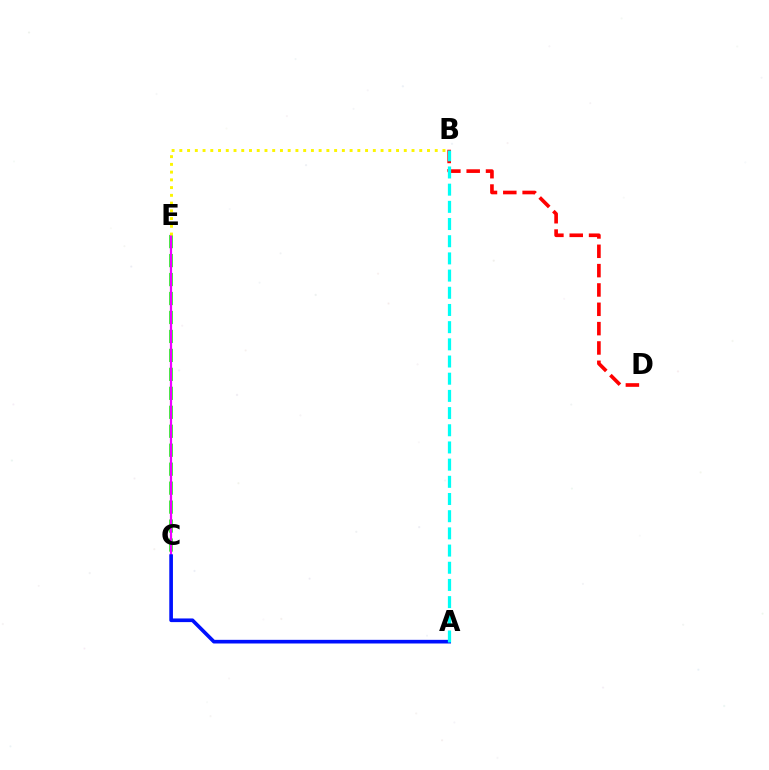{('C', 'E'): [{'color': '#08ff00', 'line_style': 'dashed', 'thickness': 2.58}, {'color': '#ee00ff', 'line_style': 'solid', 'thickness': 1.6}], ('A', 'C'): [{'color': '#0010ff', 'line_style': 'solid', 'thickness': 2.63}], ('B', 'E'): [{'color': '#fcf500', 'line_style': 'dotted', 'thickness': 2.1}], ('B', 'D'): [{'color': '#ff0000', 'line_style': 'dashed', 'thickness': 2.63}], ('A', 'B'): [{'color': '#00fff6', 'line_style': 'dashed', 'thickness': 2.33}]}